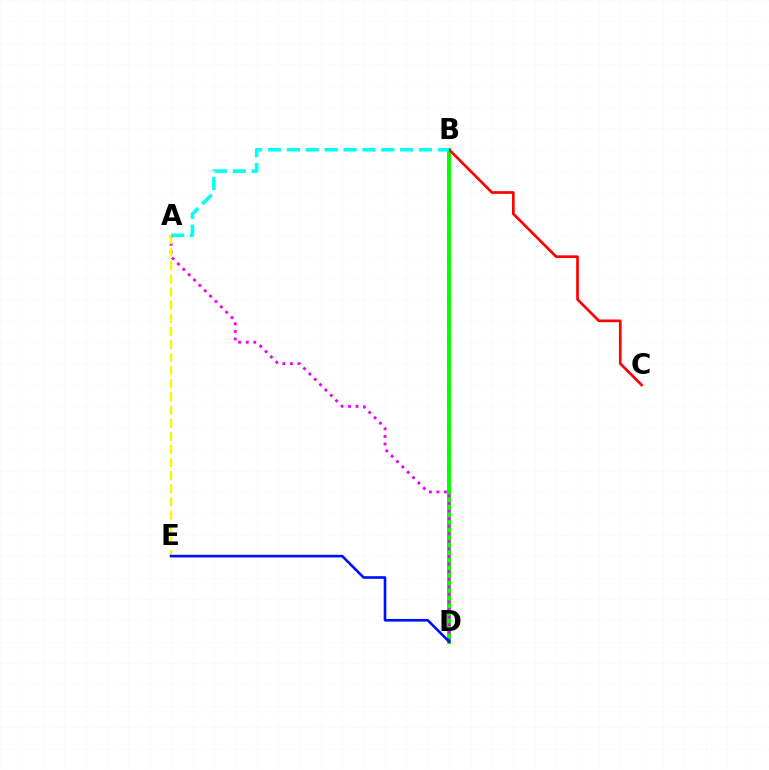{('B', 'D'): [{'color': '#08ff00', 'line_style': 'solid', 'thickness': 2.93}], ('A', 'D'): [{'color': '#ee00ff', 'line_style': 'dotted', 'thickness': 2.06}], ('A', 'E'): [{'color': '#fcf500', 'line_style': 'dashed', 'thickness': 1.78}], ('D', 'E'): [{'color': '#0010ff', 'line_style': 'solid', 'thickness': 1.9}], ('B', 'C'): [{'color': '#ff0000', 'line_style': 'solid', 'thickness': 1.94}], ('A', 'B'): [{'color': '#00fff6', 'line_style': 'dashed', 'thickness': 2.56}]}